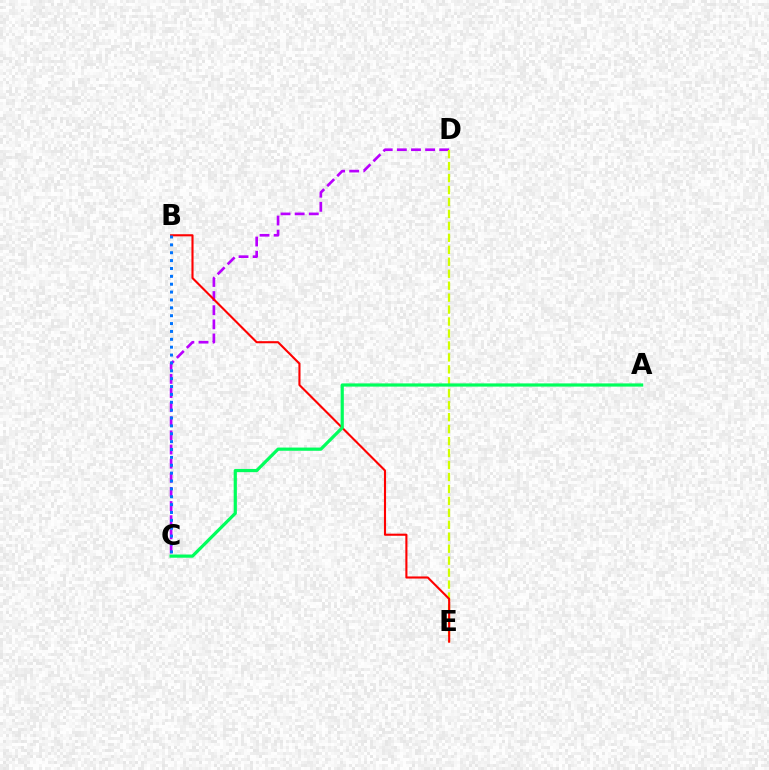{('C', 'D'): [{'color': '#b900ff', 'line_style': 'dashed', 'thickness': 1.92}], ('D', 'E'): [{'color': '#d1ff00', 'line_style': 'dashed', 'thickness': 1.62}], ('B', 'E'): [{'color': '#ff0000', 'line_style': 'solid', 'thickness': 1.52}], ('A', 'C'): [{'color': '#00ff5c', 'line_style': 'solid', 'thickness': 2.31}], ('B', 'C'): [{'color': '#0074ff', 'line_style': 'dotted', 'thickness': 2.14}]}